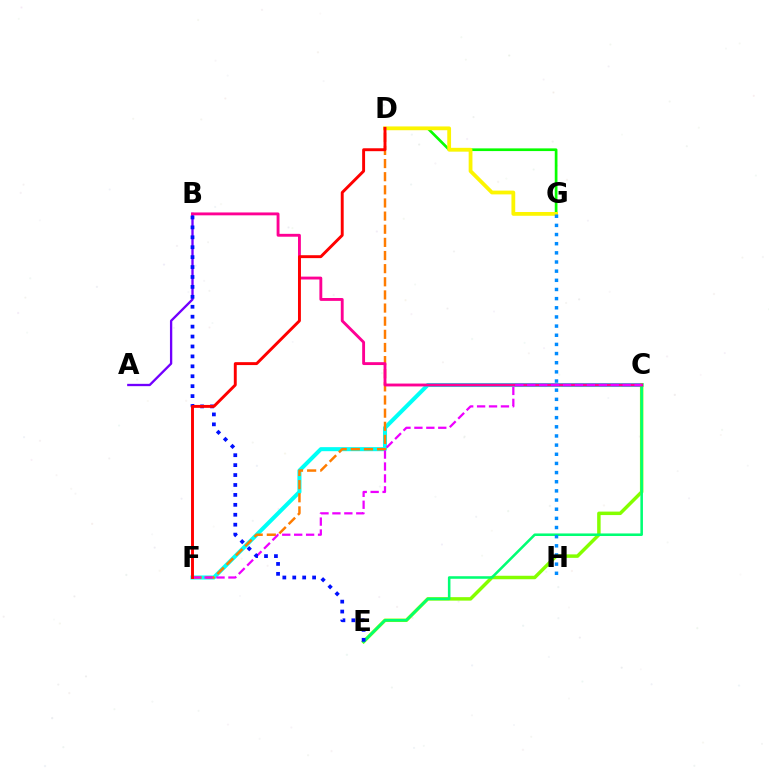{('D', 'G'): [{'color': '#08ff00', 'line_style': 'solid', 'thickness': 1.94}, {'color': '#fcf500', 'line_style': 'solid', 'thickness': 2.72}], ('C', 'F'): [{'color': '#00fff6', 'line_style': 'solid', 'thickness': 2.91}, {'color': '#ee00ff', 'line_style': 'dashed', 'thickness': 1.62}], ('A', 'B'): [{'color': '#7200ff', 'line_style': 'solid', 'thickness': 1.67}], ('C', 'E'): [{'color': '#84ff00', 'line_style': 'solid', 'thickness': 2.5}, {'color': '#00ff74', 'line_style': 'solid', 'thickness': 1.84}], ('D', 'F'): [{'color': '#ff7c00', 'line_style': 'dashed', 'thickness': 1.78}, {'color': '#ff0000', 'line_style': 'solid', 'thickness': 2.1}], ('B', 'C'): [{'color': '#ff0094', 'line_style': 'solid', 'thickness': 2.07}], ('G', 'H'): [{'color': '#008cff', 'line_style': 'dotted', 'thickness': 2.49}], ('B', 'E'): [{'color': '#0010ff', 'line_style': 'dotted', 'thickness': 2.7}]}